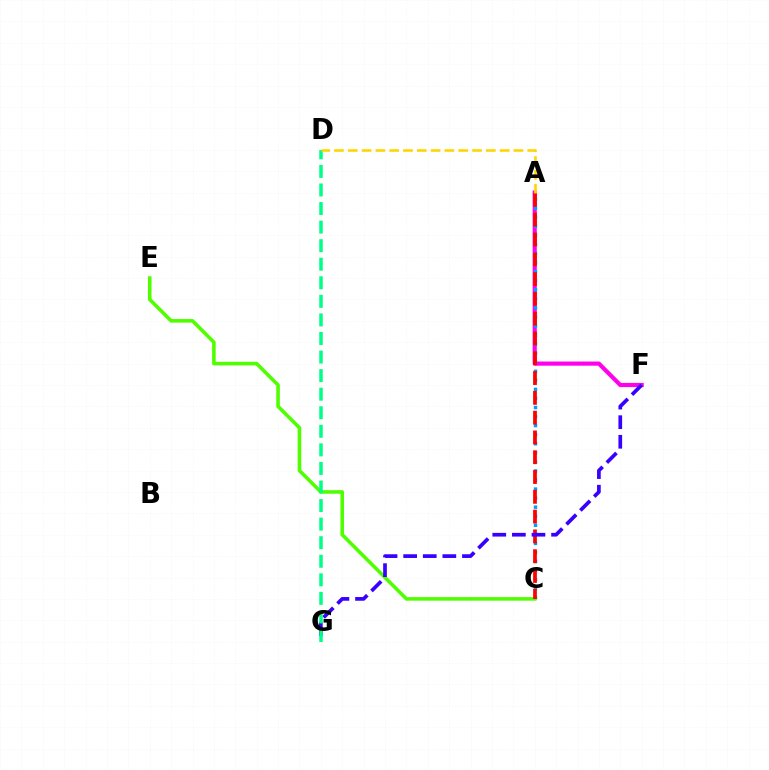{('A', 'F'): [{'color': '#ff00ed', 'line_style': 'solid', 'thickness': 2.99}], ('A', 'C'): [{'color': '#009eff', 'line_style': 'dotted', 'thickness': 2.46}, {'color': '#ff0000', 'line_style': 'dashed', 'thickness': 2.69}], ('C', 'E'): [{'color': '#4fff00', 'line_style': 'solid', 'thickness': 2.57}], ('F', 'G'): [{'color': '#3700ff', 'line_style': 'dashed', 'thickness': 2.66}], ('D', 'G'): [{'color': '#00ff86', 'line_style': 'dashed', 'thickness': 2.52}], ('A', 'D'): [{'color': '#ffd500', 'line_style': 'dashed', 'thickness': 1.88}]}